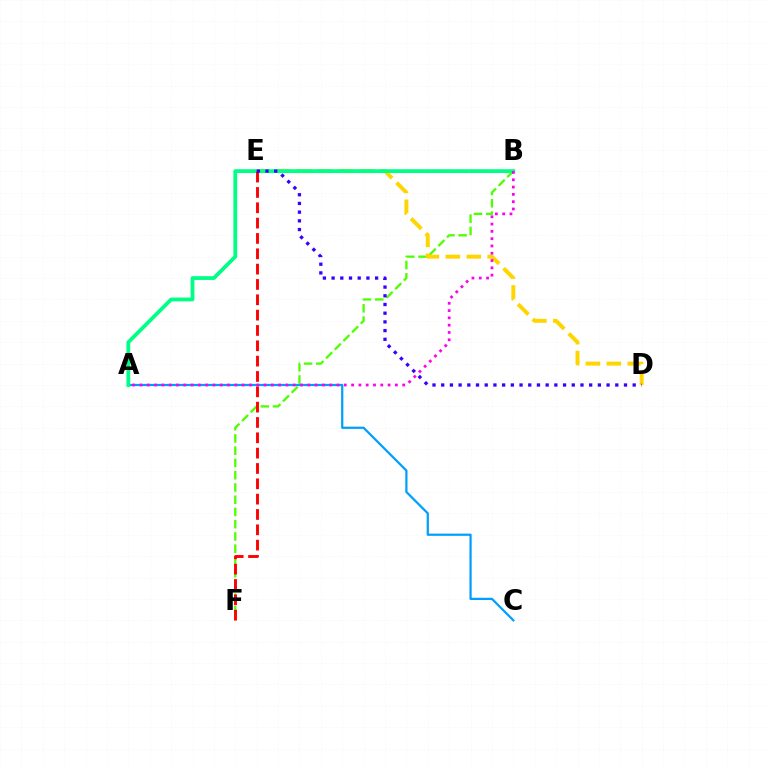{('B', 'F'): [{'color': '#4fff00', 'line_style': 'dashed', 'thickness': 1.66}], ('D', 'E'): [{'color': '#ffd500', 'line_style': 'dashed', 'thickness': 2.84}, {'color': '#3700ff', 'line_style': 'dotted', 'thickness': 2.36}], ('A', 'C'): [{'color': '#009eff', 'line_style': 'solid', 'thickness': 1.6}], ('A', 'B'): [{'color': '#00ff86', 'line_style': 'solid', 'thickness': 2.73}, {'color': '#ff00ed', 'line_style': 'dotted', 'thickness': 1.98}], ('E', 'F'): [{'color': '#ff0000', 'line_style': 'dashed', 'thickness': 2.08}]}